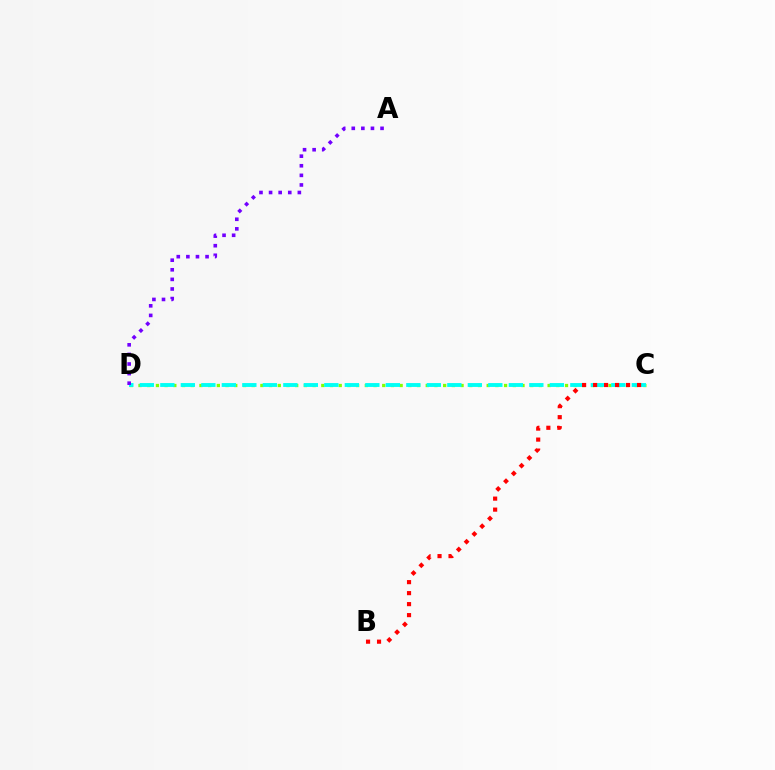{('C', 'D'): [{'color': '#84ff00', 'line_style': 'dotted', 'thickness': 2.36}, {'color': '#00fff6', 'line_style': 'dashed', 'thickness': 2.78}], ('B', 'C'): [{'color': '#ff0000', 'line_style': 'dotted', 'thickness': 2.99}], ('A', 'D'): [{'color': '#7200ff', 'line_style': 'dotted', 'thickness': 2.61}]}